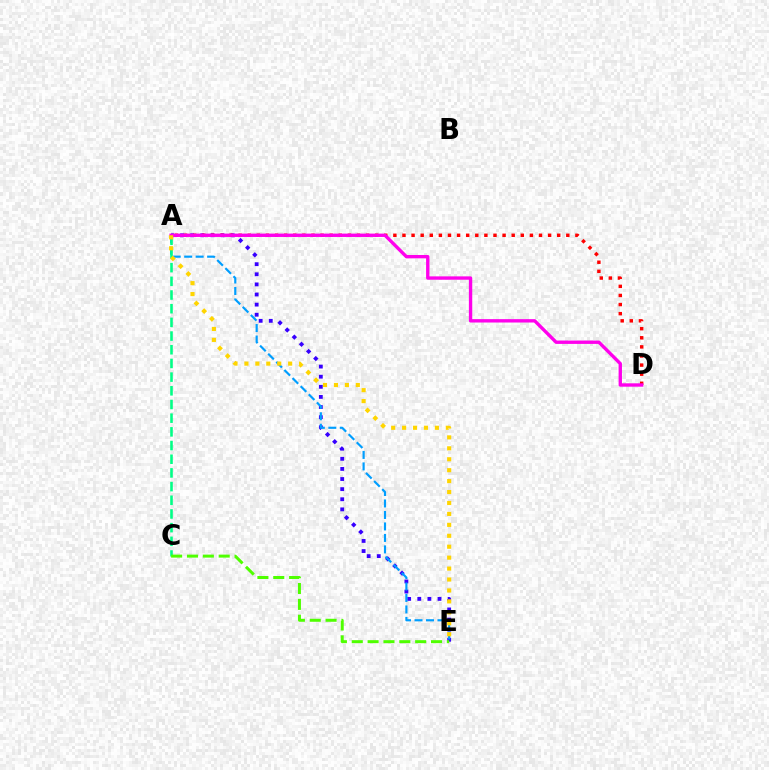{('A', 'E'): [{'color': '#3700ff', 'line_style': 'dotted', 'thickness': 2.75}, {'color': '#009eff', 'line_style': 'dashed', 'thickness': 1.56}, {'color': '#ffd500', 'line_style': 'dotted', 'thickness': 2.97}], ('A', 'C'): [{'color': '#00ff86', 'line_style': 'dashed', 'thickness': 1.86}], ('A', 'D'): [{'color': '#ff0000', 'line_style': 'dotted', 'thickness': 2.47}, {'color': '#ff00ed', 'line_style': 'solid', 'thickness': 2.42}], ('C', 'E'): [{'color': '#4fff00', 'line_style': 'dashed', 'thickness': 2.15}]}